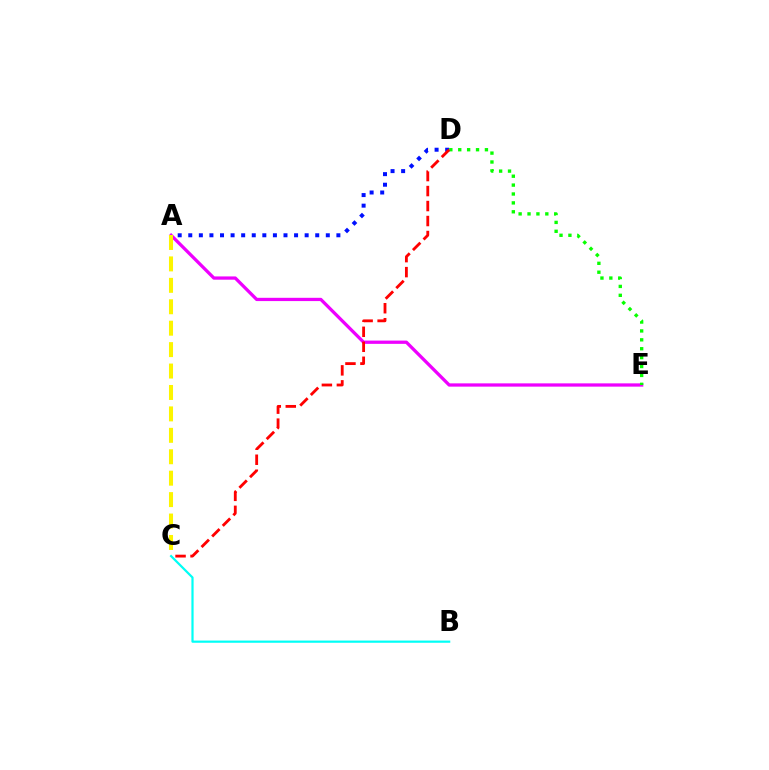{('A', 'E'): [{'color': '#ee00ff', 'line_style': 'solid', 'thickness': 2.35}], ('A', 'D'): [{'color': '#0010ff', 'line_style': 'dotted', 'thickness': 2.87}], ('D', 'E'): [{'color': '#08ff00', 'line_style': 'dotted', 'thickness': 2.42}], ('C', 'D'): [{'color': '#ff0000', 'line_style': 'dashed', 'thickness': 2.04}], ('B', 'C'): [{'color': '#00fff6', 'line_style': 'solid', 'thickness': 1.59}], ('A', 'C'): [{'color': '#fcf500', 'line_style': 'dashed', 'thickness': 2.91}]}